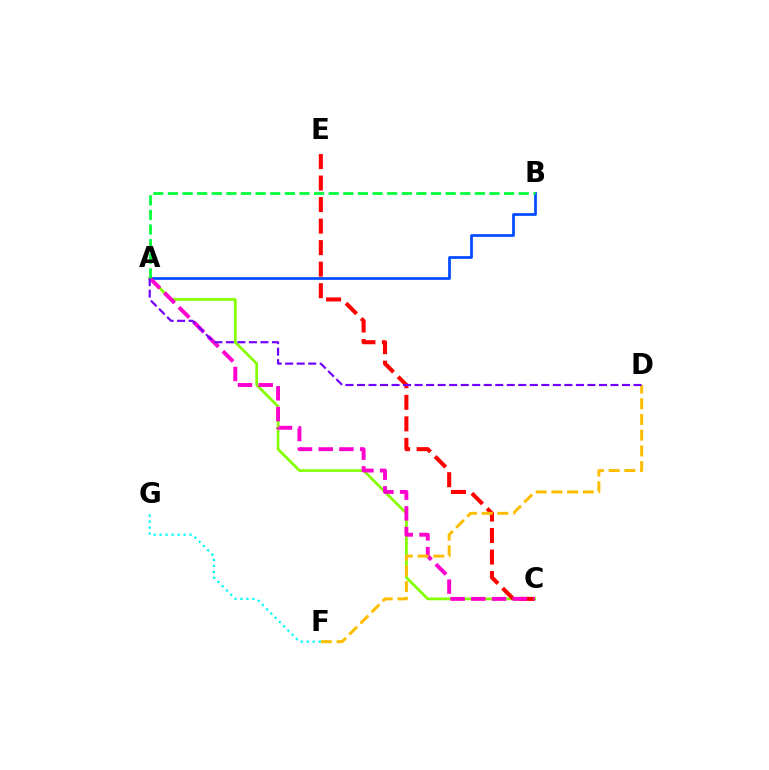{('A', 'C'): [{'color': '#84ff00', 'line_style': 'solid', 'thickness': 1.96}, {'color': '#ff00cf', 'line_style': 'dashed', 'thickness': 2.81}], ('C', 'E'): [{'color': '#ff0000', 'line_style': 'dashed', 'thickness': 2.92}], ('A', 'B'): [{'color': '#004bff', 'line_style': 'solid', 'thickness': 1.97}, {'color': '#00ff39', 'line_style': 'dashed', 'thickness': 1.99}], ('D', 'F'): [{'color': '#ffbd00', 'line_style': 'dashed', 'thickness': 2.14}], ('F', 'G'): [{'color': '#00fff6', 'line_style': 'dotted', 'thickness': 1.63}], ('A', 'D'): [{'color': '#7200ff', 'line_style': 'dashed', 'thickness': 1.57}]}